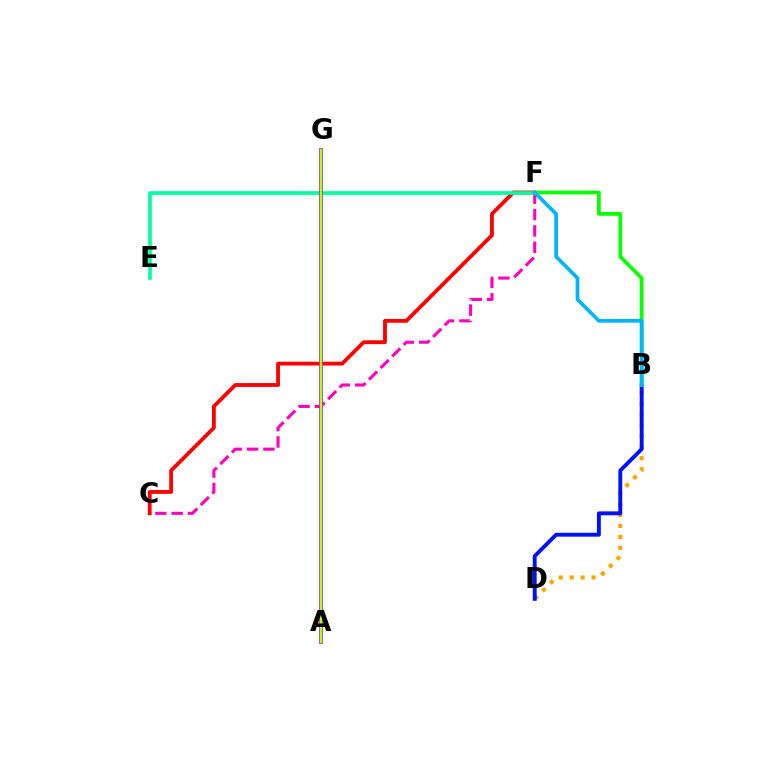{('B', 'D'): [{'color': '#ffa500', 'line_style': 'dotted', 'thickness': 2.97}, {'color': '#0010ff', 'line_style': 'solid', 'thickness': 2.8}], ('C', 'F'): [{'color': '#ff0000', 'line_style': 'solid', 'thickness': 2.74}, {'color': '#ff00bd', 'line_style': 'dashed', 'thickness': 2.22}], ('E', 'F'): [{'color': '#00ff9d', 'line_style': 'solid', 'thickness': 2.62}], ('A', 'G'): [{'color': '#9b00ff', 'line_style': 'solid', 'thickness': 2.64}, {'color': '#b3ff00', 'line_style': 'solid', 'thickness': 1.76}], ('B', 'F'): [{'color': '#08ff00', 'line_style': 'solid', 'thickness': 2.67}, {'color': '#00b5ff', 'line_style': 'solid', 'thickness': 2.65}]}